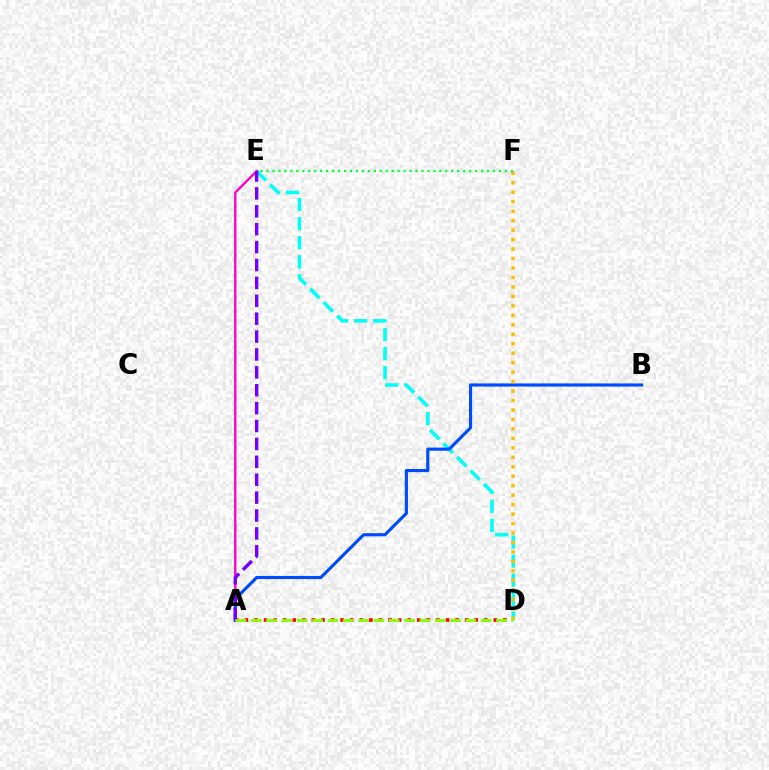{('D', 'E'): [{'color': '#00fff6', 'line_style': 'dashed', 'thickness': 2.59}], ('A', 'E'): [{'color': '#ff00cf', 'line_style': 'solid', 'thickness': 1.7}, {'color': '#7200ff', 'line_style': 'dashed', 'thickness': 2.43}], ('A', 'D'): [{'color': '#ff0000', 'line_style': 'dotted', 'thickness': 2.6}, {'color': '#84ff00', 'line_style': 'dashed', 'thickness': 2.08}], ('A', 'B'): [{'color': '#004bff', 'line_style': 'solid', 'thickness': 2.27}], ('D', 'F'): [{'color': '#ffbd00', 'line_style': 'dotted', 'thickness': 2.57}], ('E', 'F'): [{'color': '#00ff39', 'line_style': 'dotted', 'thickness': 1.62}]}